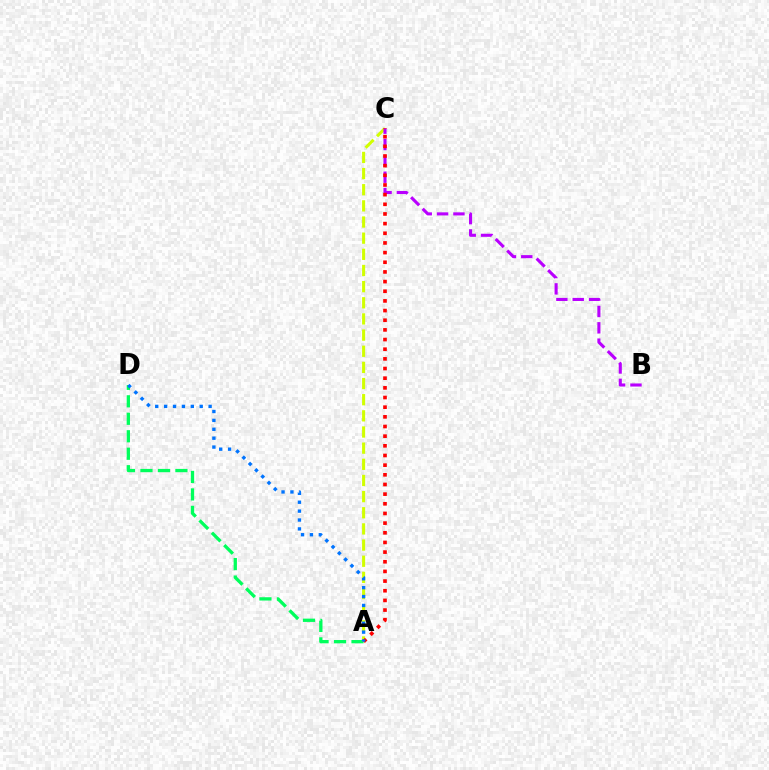{('A', 'D'): [{'color': '#00ff5c', 'line_style': 'dashed', 'thickness': 2.37}, {'color': '#0074ff', 'line_style': 'dotted', 'thickness': 2.42}], ('A', 'C'): [{'color': '#d1ff00', 'line_style': 'dashed', 'thickness': 2.19}, {'color': '#ff0000', 'line_style': 'dotted', 'thickness': 2.62}], ('B', 'C'): [{'color': '#b900ff', 'line_style': 'dashed', 'thickness': 2.22}]}